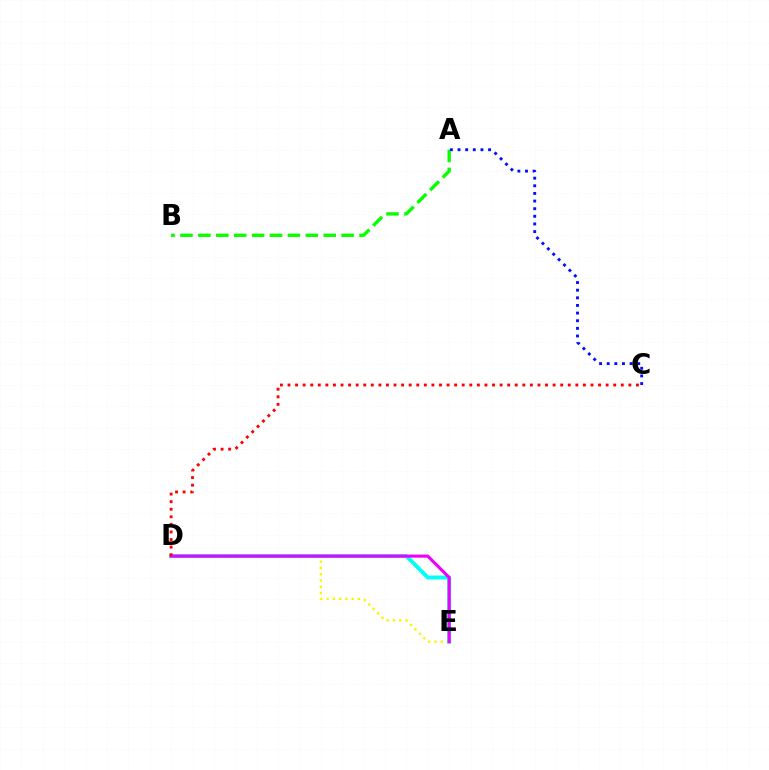{('A', 'B'): [{'color': '#08ff00', 'line_style': 'dashed', 'thickness': 2.43}], ('D', 'E'): [{'color': '#fcf500', 'line_style': 'dotted', 'thickness': 1.71}, {'color': '#00fff6', 'line_style': 'solid', 'thickness': 2.83}, {'color': '#ee00ff', 'line_style': 'solid', 'thickness': 2.23}], ('C', 'D'): [{'color': '#ff0000', 'line_style': 'dotted', 'thickness': 2.06}], ('A', 'C'): [{'color': '#0010ff', 'line_style': 'dotted', 'thickness': 2.07}]}